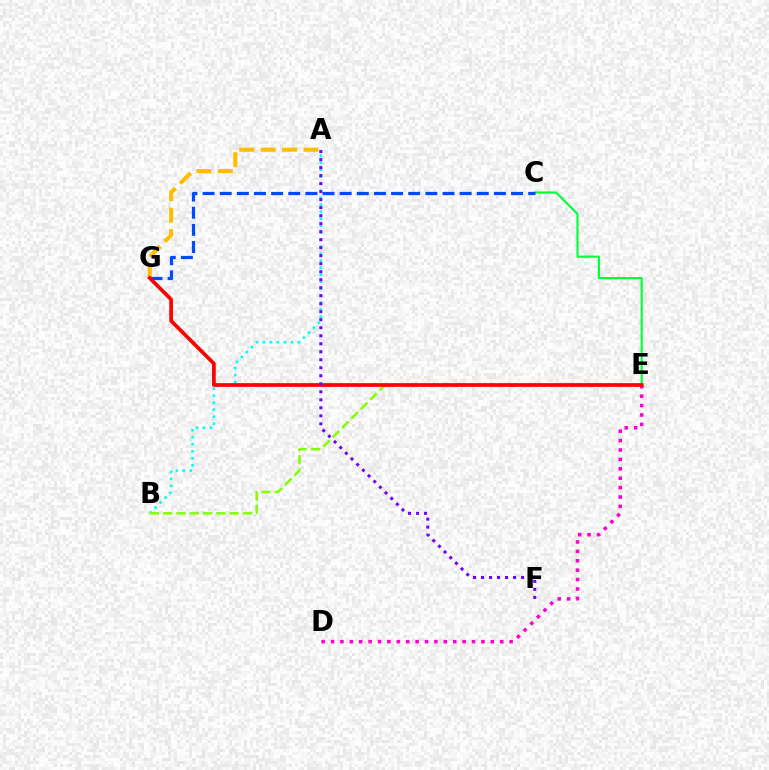{('A', 'B'): [{'color': '#00fff6', 'line_style': 'dotted', 'thickness': 1.9}], ('C', 'E'): [{'color': '#00ff39', 'line_style': 'solid', 'thickness': 1.53}], ('A', 'G'): [{'color': '#ffbd00', 'line_style': 'dashed', 'thickness': 2.91}], ('B', 'E'): [{'color': '#84ff00', 'line_style': 'dashed', 'thickness': 1.81}], ('D', 'E'): [{'color': '#ff00cf', 'line_style': 'dotted', 'thickness': 2.55}], ('C', 'G'): [{'color': '#004bff', 'line_style': 'dashed', 'thickness': 2.33}], ('E', 'G'): [{'color': '#ff0000', 'line_style': 'solid', 'thickness': 2.67}], ('A', 'F'): [{'color': '#7200ff', 'line_style': 'dotted', 'thickness': 2.18}]}